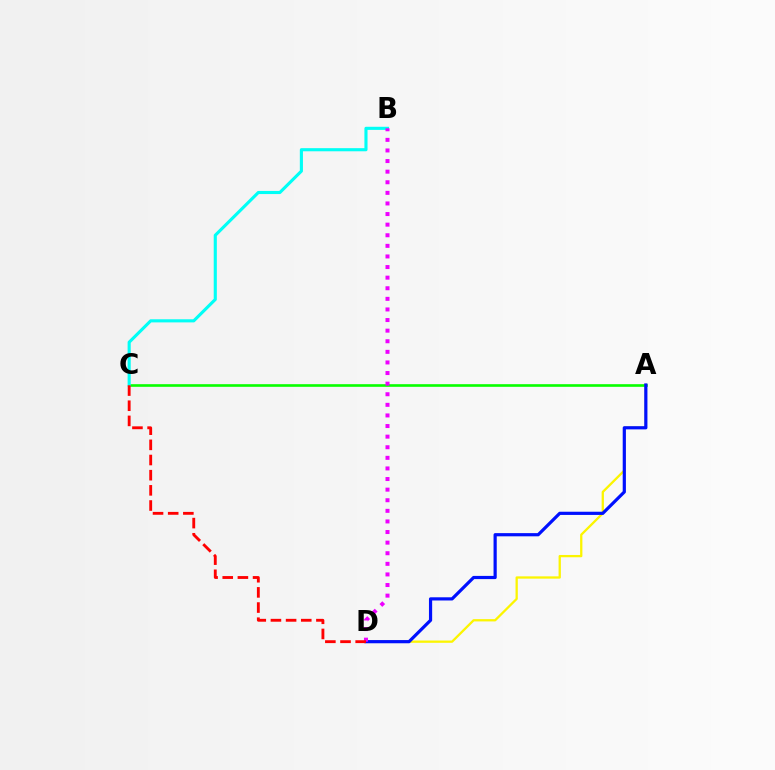{('A', 'D'): [{'color': '#fcf500', 'line_style': 'solid', 'thickness': 1.65}, {'color': '#0010ff', 'line_style': 'solid', 'thickness': 2.3}], ('A', 'C'): [{'color': '#08ff00', 'line_style': 'solid', 'thickness': 1.9}], ('B', 'C'): [{'color': '#00fff6', 'line_style': 'solid', 'thickness': 2.24}], ('B', 'D'): [{'color': '#ee00ff', 'line_style': 'dotted', 'thickness': 2.88}], ('C', 'D'): [{'color': '#ff0000', 'line_style': 'dashed', 'thickness': 2.06}]}